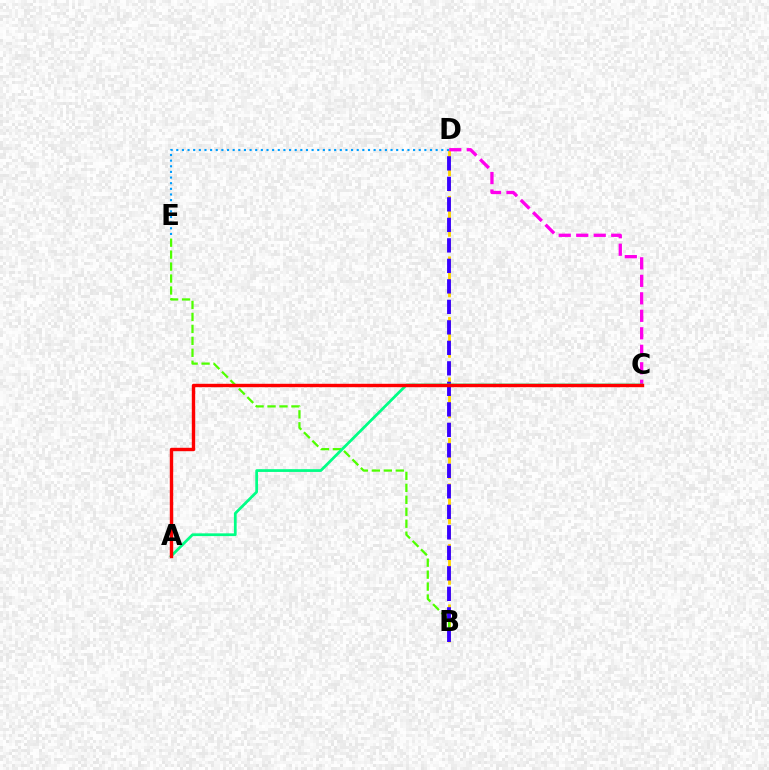{('B', 'D'): [{'color': '#ffd500', 'line_style': 'dashed', 'thickness': 2.06}, {'color': '#3700ff', 'line_style': 'dashed', 'thickness': 2.78}], ('B', 'E'): [{'color': '#4fff00', 'line_style': 'dashed', 'thickness': 1.62}], ('C', 'D'): [{'color': '#ff00ed', 'line_style': 'dashed', 'thickness': 2.38}], ('D', 'E'): [{'color': '#009eff', 'line_style': 'dotted', 'thickness': 1.53}], ('A', 'C'): [{'color': '#00ff86', 'line_style': 'solid', 'thickness': 1.98}, {'color': '#ff0000', 'line_style': 'solid', 'thickness': 2.45}]}